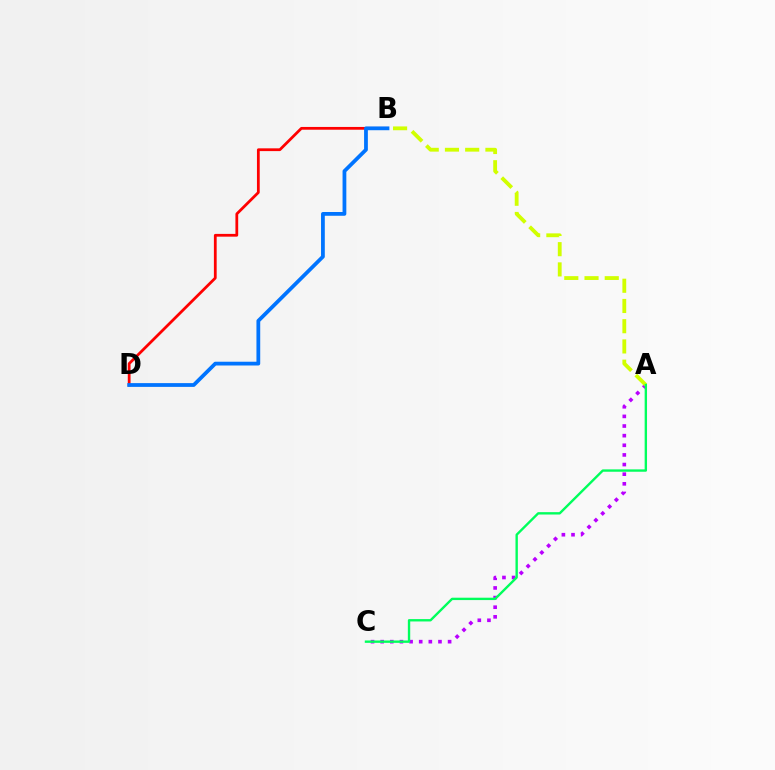{('A', 'C'): [{'color': '#b900ff', 'line_style': 'dotted', 'thickness': 2.62}, {'color': '#00ff5c', 'line_style': 'solid', 'thickness': 1.71}], ('B', 'D'): [{'color': '#ff0000', 'line_style': 'solid', 'thickness': 1.99}, {'color': '#0074ff', 'line_style': 'solid', 'thickness': 2.71}], ('A', 'B'): [{'color': '#d1ff00', 'line_style': 'dashed', 'thickness': 2.75}]}